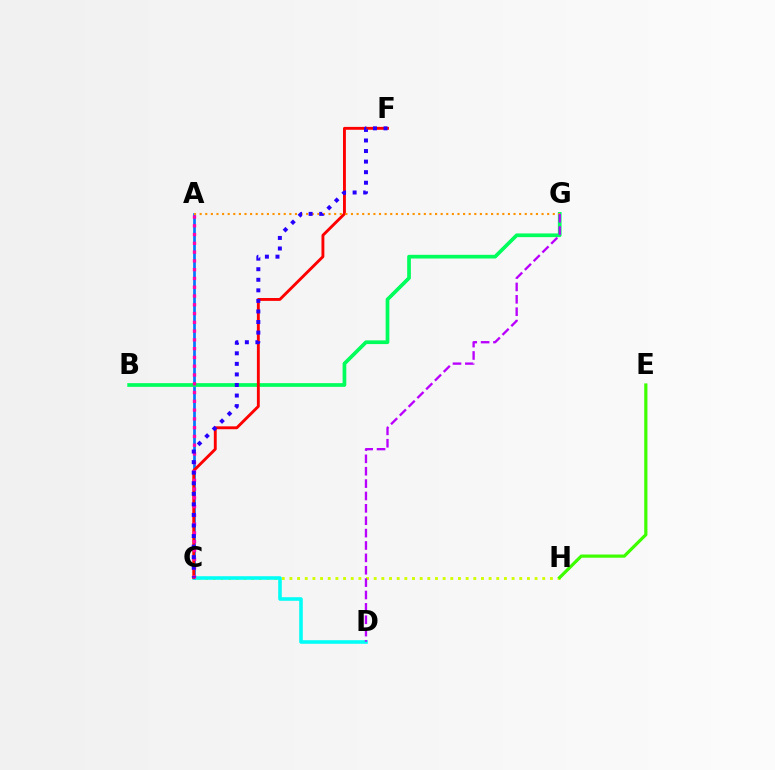{('A', 'C'): [{'color': '#0074ff', 'line_style': 'solid', 'thickness': 1.94}, {'color': '#ff00ac', 'line_style': 'dotted', 'thickness': 2.38}], ('C', 'H'): [{'color': '#d1ff00', 'line_style': 'dotted', 'thickness': 2.08}], ('C', 'D'): [{'color': '#00fff6', 'line_style': 'solid', 'thickness': 2.57}], ('B', 'G'): [{'color': '#00ff5c', 'line_style': 'solid', 'thickness': 2.67}], ('C', 'F'): [{'color': '#ff0000', 'line_style': 'solid', 'thickness': 2.07}, {'color': '#2500ff', 'line_style': 'dotted', 'thickness': 2.87}], ('A', 'G'): [{'color': '#ff9400', 'line_style': 'dotted', 'thickness': 1.52}], ('D', 'G'): [{'color': '#b900ff', 'line_style': 'dashed', 'thickness': 1.68}], ('E', 'H'): [{'color': '#3dff00', 'line_style': 'solid', 'thickness': 2.31}]}